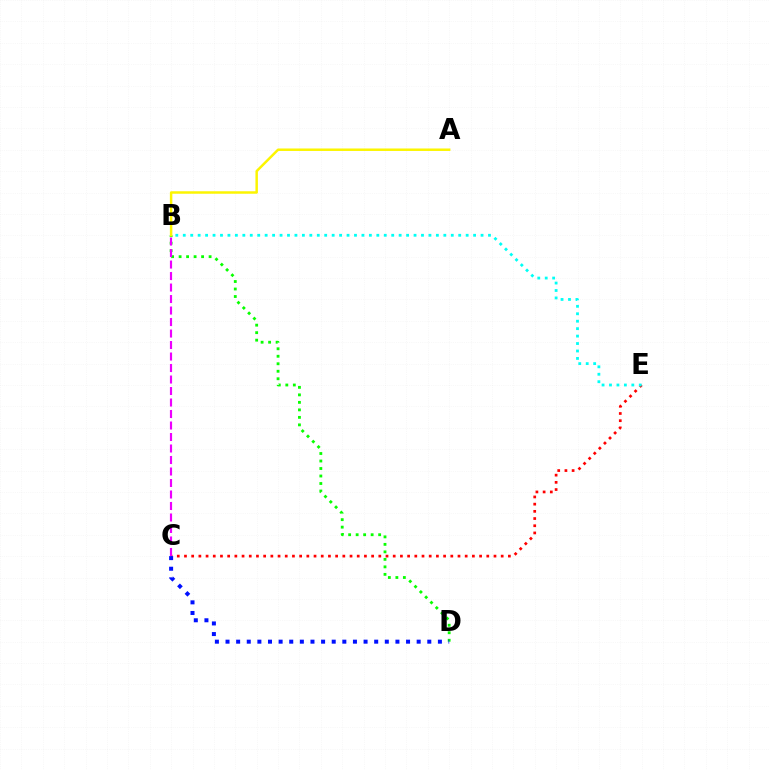{('B', 'D'): [{'color': '#08ff00', 'line_style': 'dotted', 'thickness': 2.04}], ('A', 'B'): [{'color': '#fcf500', 'line_style': 'solid', 'thickness': 1.78}], ('C', 'E'): [{'color': '#ff0000', 'line_style': 'dotted', 'thickness': 1.96}], ('B', 'E'): [{'color': '#00fff6', 'line_style': 'dotted', 'thickness': 2.02}], ('B', 'C'): [{'color': '#ee00ff', 'line_style': 'dashed', 'thickness': 1.56}], ('C', 'D'): [{'color': '#0010ff', 'line_style': 'dotted', 'thickness': 2.89}]}